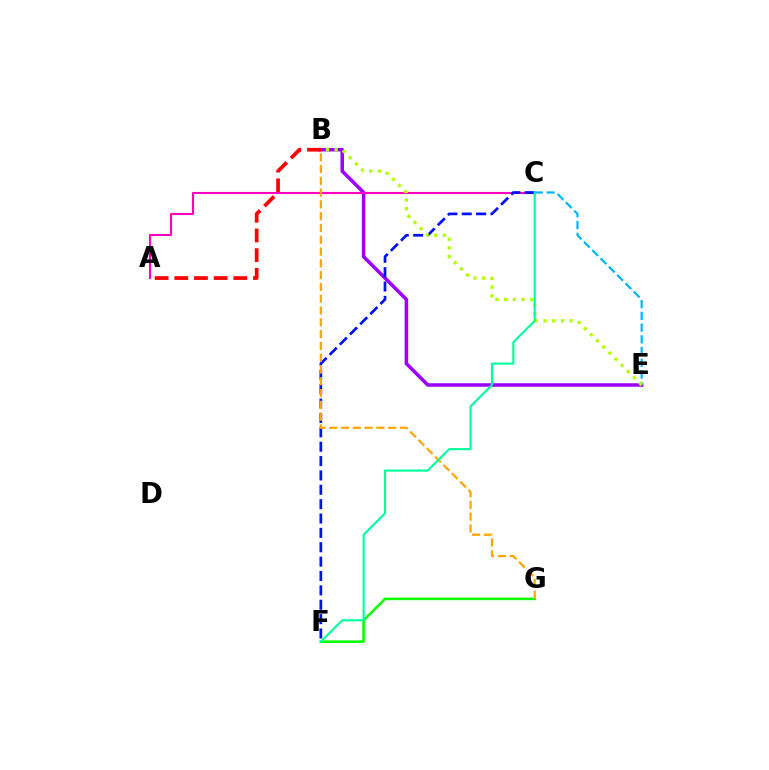{('B', 'E'): [{'color': '#9b00ff', 'line_style': 'solid', 'thickness': 2.54}, {'color': '#b3ff00', 'line_style': 'dotted', 'thickness': 2.36}], ('A', 'B'): [{'color': '#ff0000', 'line_style': 'dashed', 'thickness': 2.67}], ('A', 'C'): [{'color': '#ff00bd', 'line_style': 'solid', 'thickness': 1.53}], ('F', 'G'): [{'color': '#08ff00', 'line_style': 'solid', 'thickness': 1.84}], ('C', 'F'): [{'color': '#0010ff', 'line_style': 'dashed', 'thickness': 1.95}, {'color': '#00ff9d', 'line_style': 'solid', 'thickness': 1.53}], ('B', 'G'): [{'color': '#ffa500', 'line_style': 'dashed', 'thickness': 1.6}], ('C', 'E'): [{'color': '#00b5ff', 'line_style': 'dashed', 'thickness': 1.59}]}